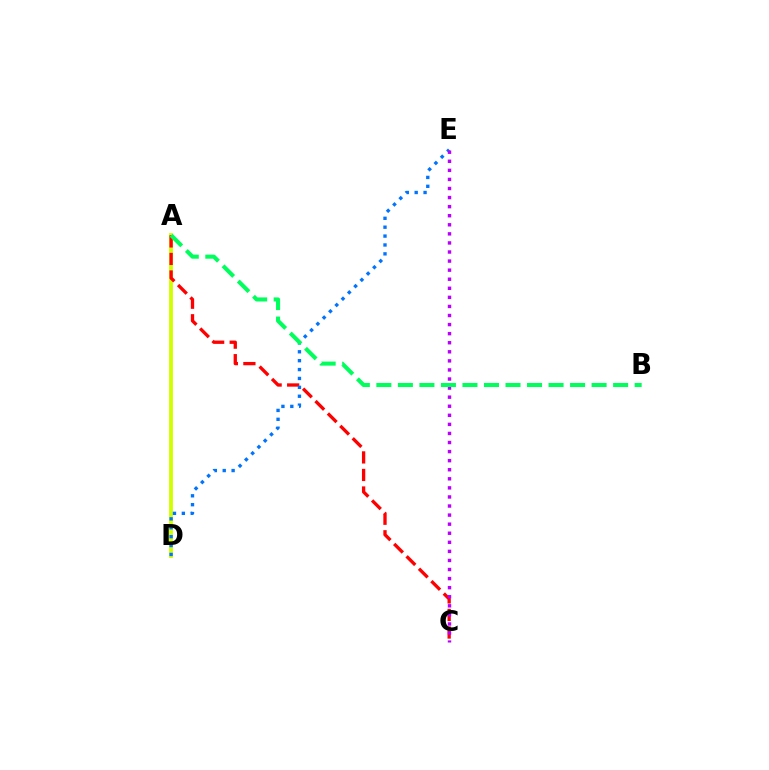{('A', 'D'): [{'color': '#d1ff00', 'line_style': 'solid', 'thickness': 2.77}], ('A', 'C'): [{'color': '#ff0000', 'line_style': 'dashed', 'thickness': 2.38}], ('D', 'E'): [{'color': '#0074ff', 'line_style': 'dotted', 'thickness': 2.42}], ('C', 'E'): [{'color': '#b900ff', 'line_style': 'dotted', 'thickness': 2.46}], ('A', 'B'): [{'color': '#00ff5c', 'line_style': 'dashed', 'thickness': 2.92}]}